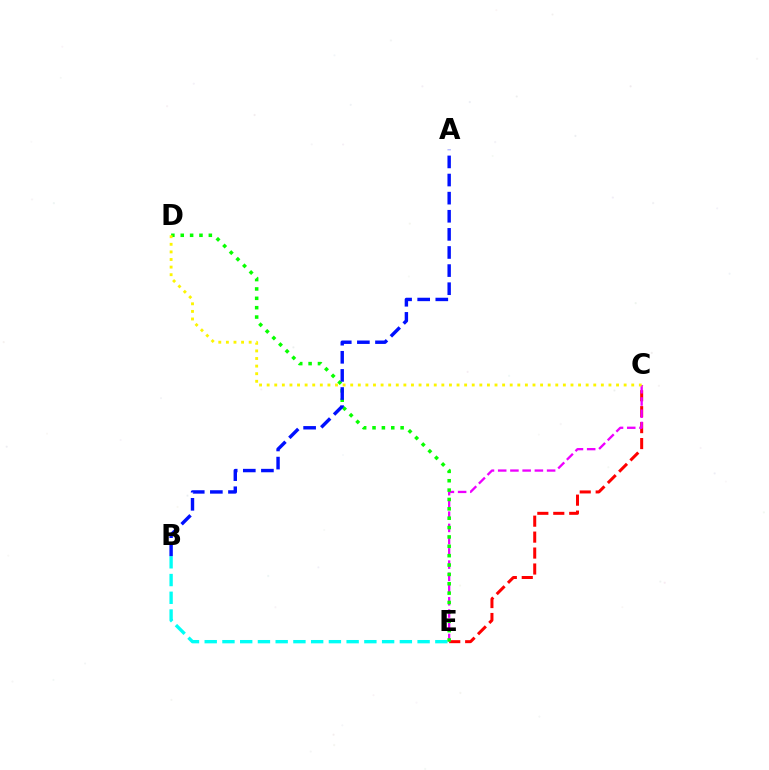{('C', 'E'): [{'color': '#ff0000', 'line_style': 'dashed', 'thickness': 2.17}, {'color': '#ee00ff', 'line_style': 'dashed', 'thickness': 1.66}], ('B', 'E'): [{'color': '#00fff6', 'line_style': 'dashed', 'thickness': 2.41}], ('D', 'E'): [{'color': '#08ff00', 'line_style': 'dotted', 'thickness': 2.54}], ('A', 'B'): [{'color': '#0010ff', 'line_style': 'dashed', 'thickness': 2.46}], ('C', 'D'): [{'color': '#fcf500', 'line_style': 'dotted', 'thickness': 2.06}]}